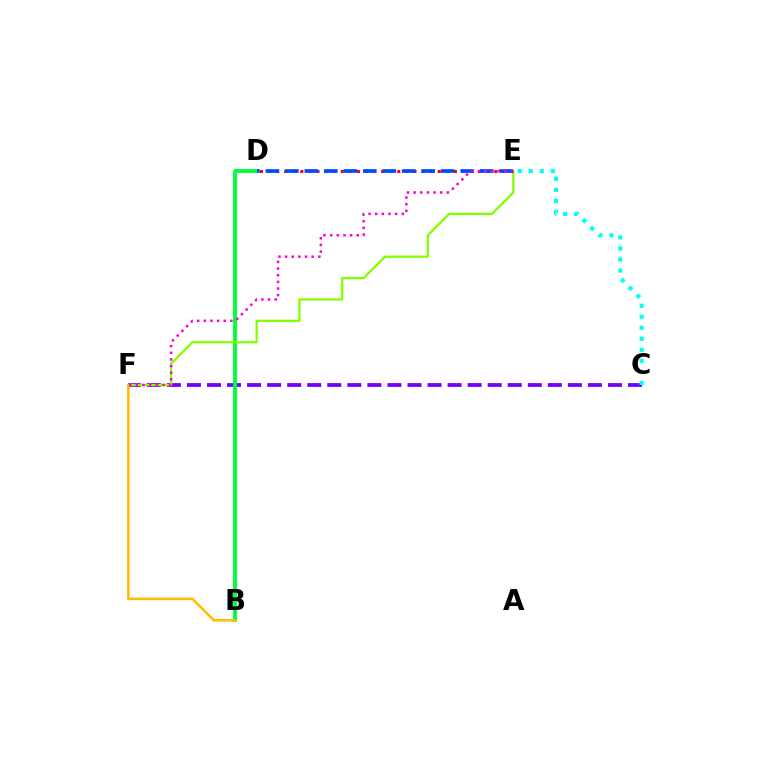{('C', 'F'): [{'color': '#7200ff', 'line_style': 'dashed', 'thickness': 2.72}], ('B', 'D'): [{'color': '#00ff39', 'line_style': 'solid', 'thickness': 2.78}], ('E', 'F'): [{'color': '#84ff00', 'line_style': 'solid', 'thickness': 1.64}, {'color': '#ff00cf', 'line_style': 'dotted', 'thickness': 1.81}], ('D', 'E'): [{'color': '#ff0000', 'line_style': 'dotted', 'thickness': 2.2}, {'color': '#004bff', 'line_style': 'dashed', 'thickness': 2.65}], ('C', 'E'): [{'color': '#00fff6', 'line_style': 'dotted', 'thickness': 3.0}], ('B', 'F'): [{'color': '#ffbd00', 'line_style': 'solid', 'thickness': 1.84}]}